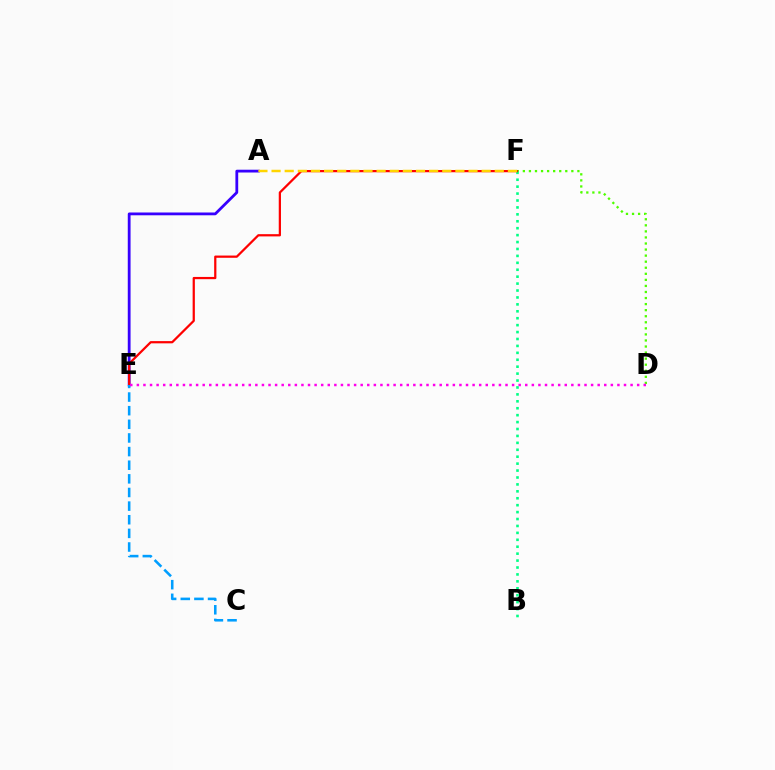{('D', 'F'): [{'color': '#4fff00', 'line_style': 'dotted', 'thickness': 1.65}], ('A', 'E'): [{'color': '#3700ff', 'line_style': 'solid', 'thickness': 2.01}], ('B', 'F'): [{'color': '#00ff86', 'line_style': 'dotted', 'thickness': 1.88}], ('E', 'F'): [{'color': '#ff0000', 'line_style': 'solid', 'thickness': 1.61}], ('C', 'E'): [{'color': '#009eff', 'line_style': 'dashed', 'thickness': 1.85}], ('A', 'F'): [{'color': '#ffd500', 'line_style': 'dashed', 'thickness': 1.78}], ('D', 'E'): [{'color': '#ff00ed', 'line_style': 'dotted', 'thickness': 1.79}]}